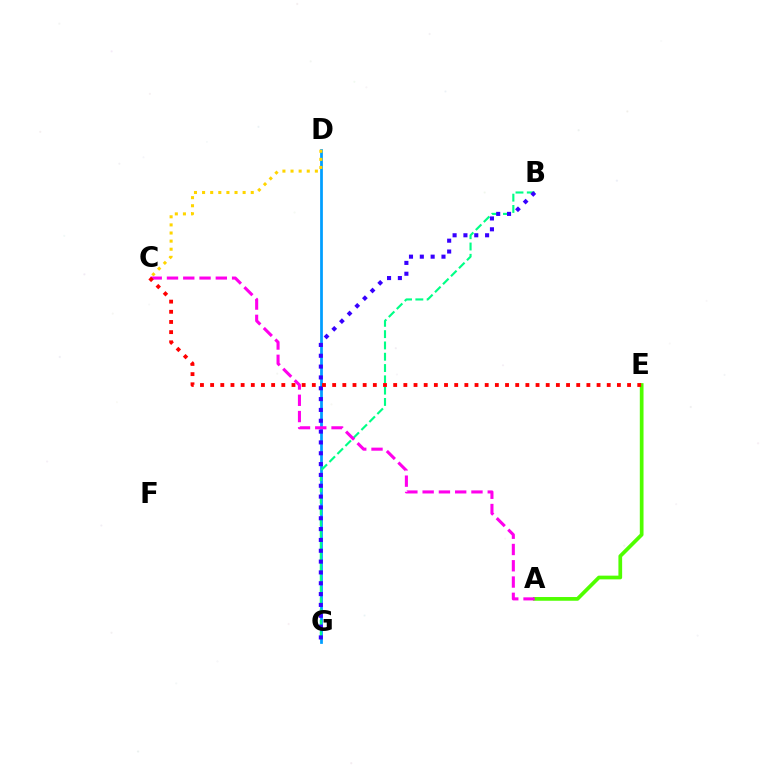{('A', 'E'): [{'color': '#4fff00', 'line_style': 'solid', 'thickness': 2.68}], ('D', 'G'): [{'color': '#009eff', 'line_style': 'solid', 'thickness': 1.98}], ('B', 'G'): [{'color': '#00ff86', 'line_style': 'dashed', 'thickness': 1.54}, {'color': '#3700ff', 'line_style': 'dotted', 'thickness': 2.94}], ('C', 'D'): [{'color': '#ffd500', 'line_style': 'dotted', 'thickness': 2.2}], ('A', 'C'): [{'color': '#ff00ed', 'line_style': 'dashed', 'thickness': 2.21}], ('C', 'E'): [{'color': '#ff0000', 'line_style': 'dotted', 'thickness': 2.76}]}